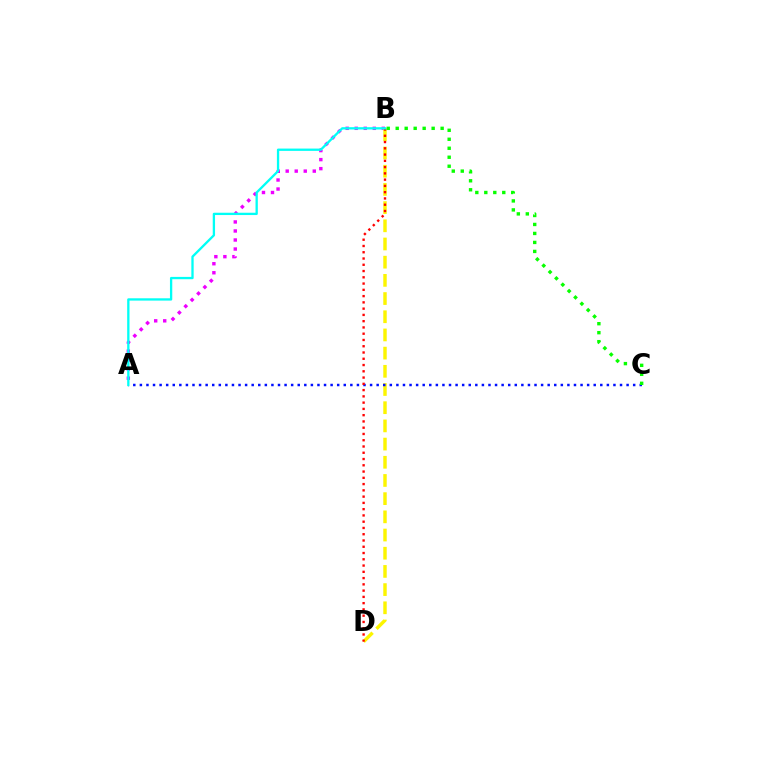{('A', 'B'): [{'color': '#ee00ff', 'line_style': 'dotted', 'thickness': 2.45}, {'color': '#00fff6', 'line_style': 'solid', 'thickness': 1.66}], ('B', 'D'): [{'color': '#fcf500', 'line_style': 'dashed', 'thickness': 2.47}, {'color': '#ff0000', 'line_style': 'dotted', 'thickness': 1.7}], ('A', 'C'): [{'color': '#0010ff', 'line_style': 'dotted', 'thickness': 1.79}], ('B', 'C'): [{'color': '#08ff00', 'line_style': 'dotted', 'thickness': 2.44}]}